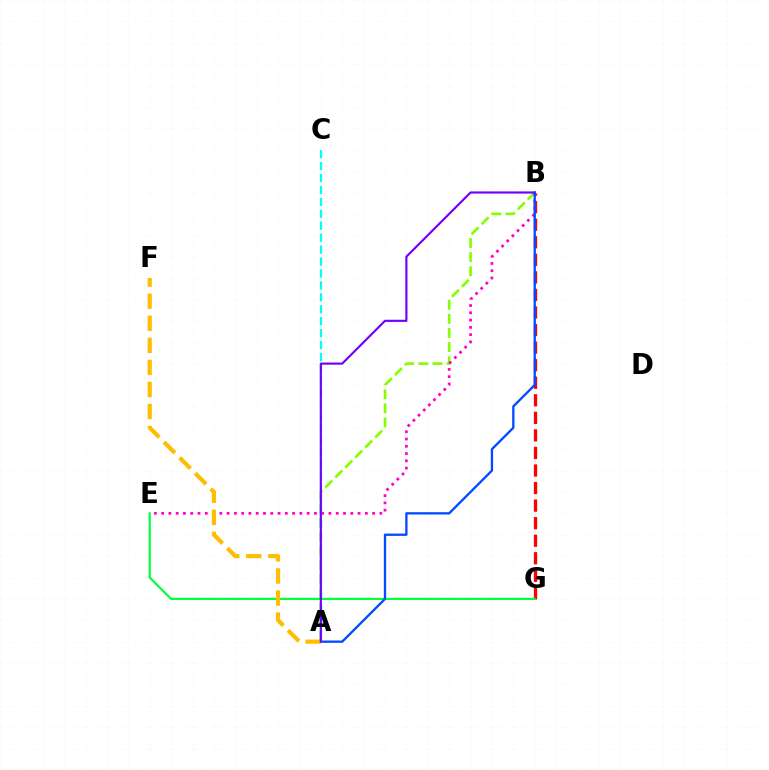{('B', 'G'): [{'color': '#ff0000', 'line_style': 'dashed', 'thickness': 2.38}], ('A', 'B'): [{'color': '#84ff00', 'line_style': 'dashed', 'thickness': 1.92}, {'color': '#004bff', 'line_style': 'solid', 'thickness': 1.67}, {'color': '#7200ff', 'line_style': 'solid', 'thickness': 1.55}], ('B', 'E'): [{'color': '#ff00cf', 'line_style': 'dotted', 'thickness': 1.98}], ('E', 'G'): [{'color': '#00ff39', 'line_style': 'solid', 'thickness': 1.56}], ('A', 'C'): [{'color': '#00fff6', 'line_style': 'dashed', 'thickness': 1.62}], ('A', 'F'): [{'color': '#ffbd00', 'line_style': 'dashed', 'thickness': 3.0}]}